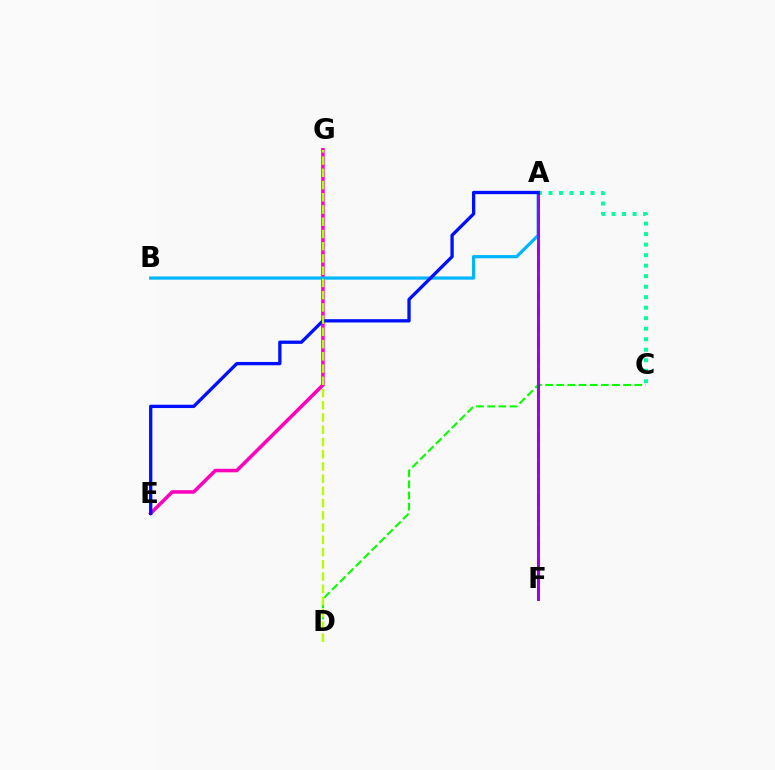{('E', 'G'): [{'color': '#ff00bd', 'line_style': 'solid', 'thickness': 2.55}], ('A', 'F'): [{'color': '#ffa500', 'line_style': 'solid', 'thickness': 1.59}, {'color': '#ff0000', 'line_style': 'dashed', 'thickness': 2.13}, {'color': '#9b00ff', 'line_style': 'solid', 'thickness': 2.09}], ('C', 'D'): [{'color': '#08ff00', 'line_style': 'dashed', 'thickness': 1.51}], ('A', 'B'): [{'color': '#00b5ff', 'line_style': 'solid', 'thickness': 2.3}], ('A', 'C'): [{'color': '#00ff9d', 'line_style': 'dotted', 'thickness': 2.86}], ('A', 'E'): [{'color': '#0010ff', 'line_style': 'solid', 'thickness': 2.39}], ('D', 'G'): [{'color': '#b3ff00', 'line_style': 'dashed', 'thickness': 1.66}]}